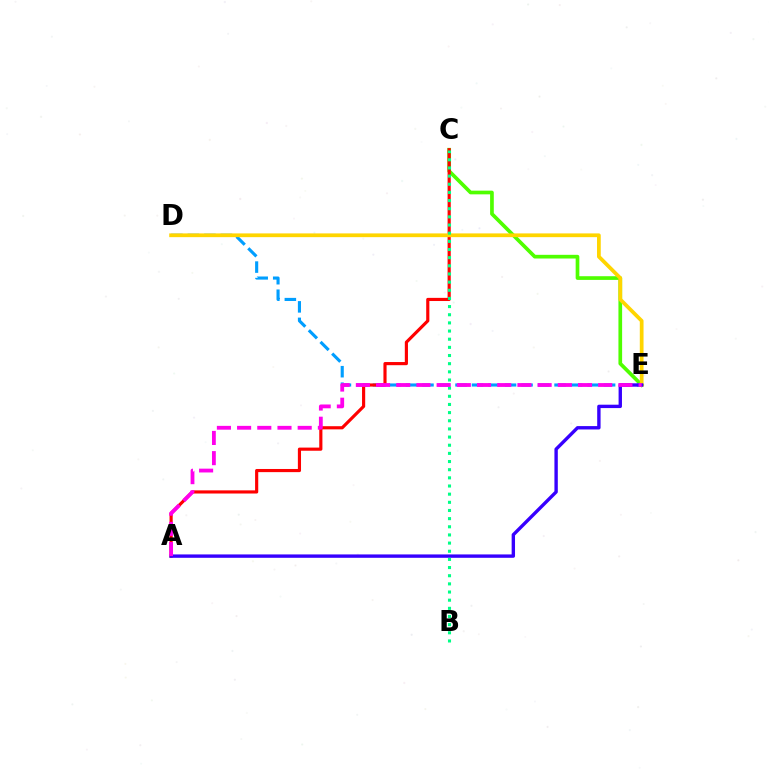{('C', 'E'): [{'color': '#4fff00', 'line_style': 'solid', 'thickness': 2.65}], ('D', 'E'): [{'color': '#009eff', 'line_style': 'dashed', 'thickness': 2.24}, {'color': '#ffd500', 'line_style': 'solid', 'thickness': 2.7}], ('A', 'C'): [{'color': '#ff0000', 'line_style': 'solid', 'thickness': 2.27}], ('A', 'E'): [{'color': '#3700ff', 'line_style': 'solid', 'thickness': 2.43}, {'color': '#ff00ed', 'line_style': 'dashed', 'thickness': 2.74}], ('B', 'C'): [{'color': '#00ff86', 'line_style': 'dotted', 'thickness': 2.22}]}